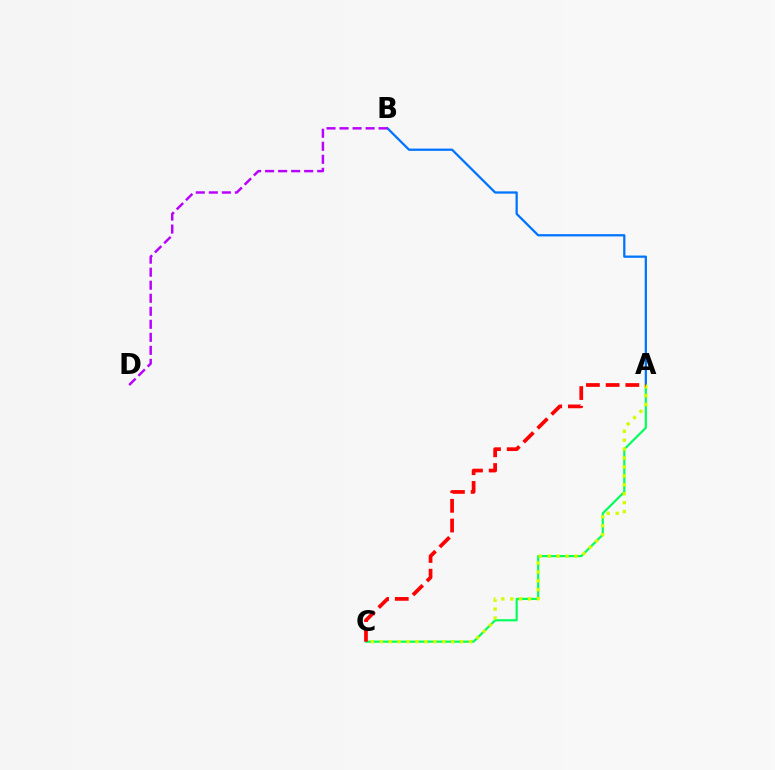{('A', 'B'): [{'color': '#0074ff', 'line_style': 'solid', 'thickness': 1.63}], ('B', 'D'): [{'color': '#b900ff', 'line_style': 'dashed', 'thickness': 1.77}], ('A', 'C'): [{'color': '#00ff5c', 'line_style': 'solid', 'thickness': 1.57}, {'color': '#d1ff00', 'line_style': 'dotted', 'thickness': 2.42}, {'color': '#ff0000', 'line_style': 'dashed', 'thickness': 2.68}]}